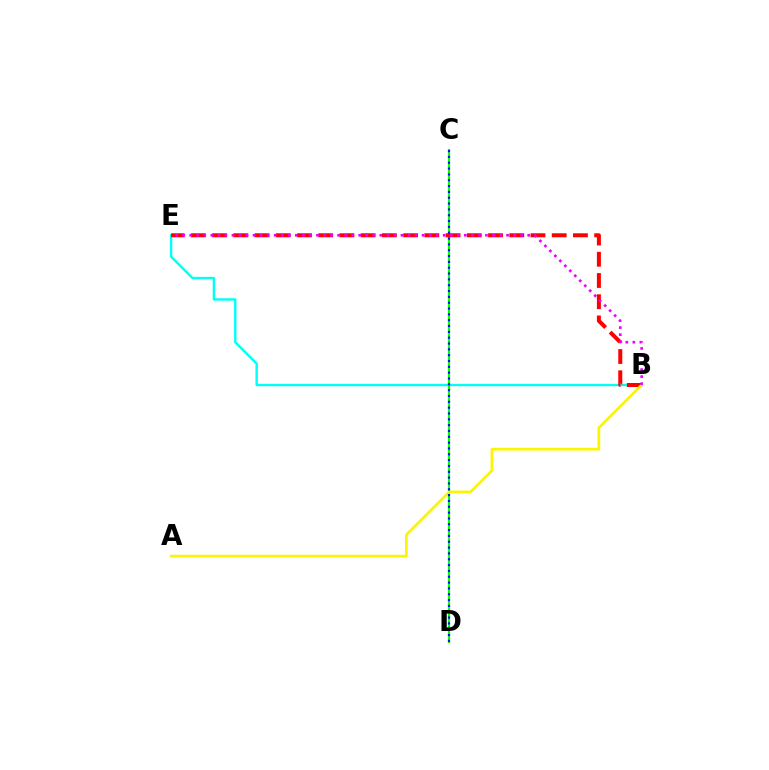{('B', 'E'): [{'color': '#00fff6', 'line_style': 'solid', 'thickness': 1.73}, {'color': '#ff0000', 'line_style': 'dashed', 'thickness': 2.88}, {'color': '#ee00ff', 'line_style': 'dotted', 'thickness': 1.91}], ('C', 'D'): [{'color': '#08ff00', 'line_style': 'solid', 'thickness': 1.53}, {'color': '#0010ff', 'line_style': 'dotted', 'thickness': 1.58}], ('A', 'B'): [{'color': '#fcf500', 'line_style': 'solid', 'thickness': 1.95}]}